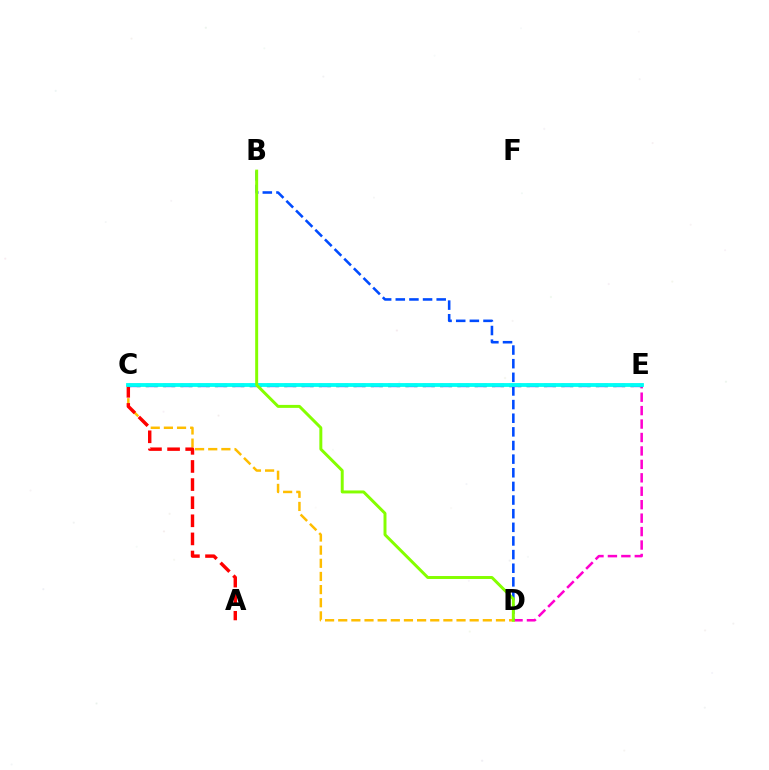{('D', 'E'): [{'color': '#ff00cf', 'line_style': 'dashed', 'thickness': 1.83}], ('B', 'D'): [{'color': '#004bff', 'line_style': 'dashed', 'thickness': 1.85}, {'color': '#84ff00', 'line_style': 'solid', 'thickness': 2.13}], ('C', 'E'): [{'color': '#00ff39', 'line_style': 'dotted', 'thickness': 2.35}, {'color': '#7200ff', 'line_style': 'dashed', 'thickness': 2.35}, {'color': '#00fff6', 'line_style': 'solid', 'thickness': 2.75}], ('C', 'D'): [{'color': '#ffbd00', 'line_style': 'dashed', 'thickness': 1.79}], ('A', 'C'): [{'color': '#ff0000', 'line_style': 'dashed', 'thickness': 2.46}]}